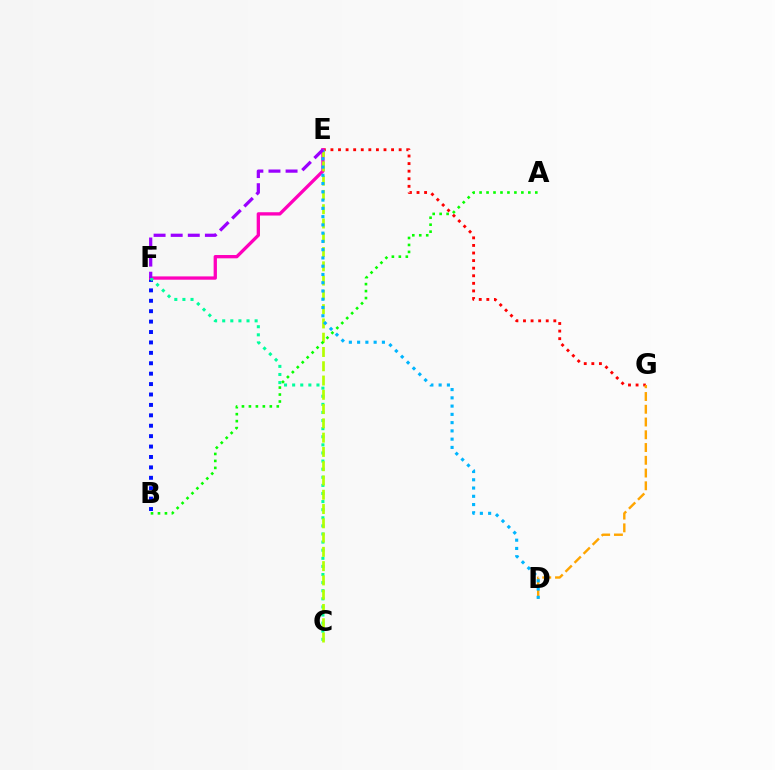{('B', 'F'): [{'color': '#0010ff', 'line_style': 'dotted', 'thickness': 2.83}], ('E', 'G'): [{'color': '#ff0000', 'line_style': 'dotted', 'thickness': 2.06}], ('D', 'G'): [{'color': '#ffa500', 'line_style': 'dashed', 'thickness': 1.73}], ('E', 'F'): [{'color': '#ff00bd', 'line_style': 'solid', 'thickness': 2.38}, {'color': '#9b00ff', 'line_style': 'dashed', 'thickness': 2.32}], ('C', 'F'): [{'color': '#00ff9d', 'line_style': 'dotted', 'thickness': 2.2}], ('C', 'E'): [{'color': '#b3ff00', 'line_style': 'dashed', 'thickness': 1.94}], ('A', 'B'): [{'color': '#08ff00', 'line_style': 'dotted', 'thickness': 1.89}], ('D', 'E'): [{'color': '#00b5ff', 'line_style': 'dotted', 'thickness': 2.25}]}